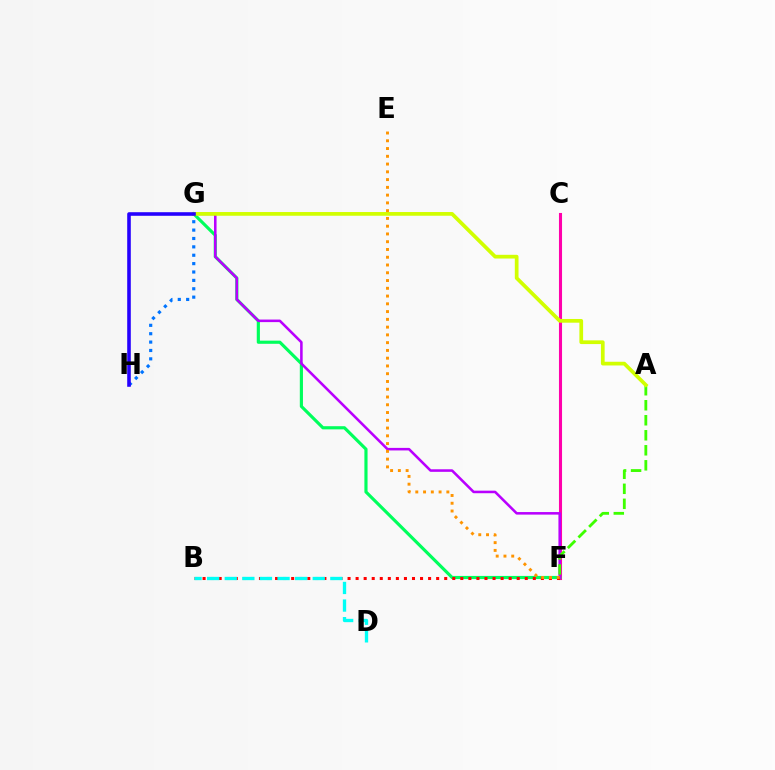{('C', 'F'): [{'color': '#ff00ac', 'line_style': 'solid', 'thickness': 2.22}], ('G', 'H'): [{'color': '#0074ff', 'line_style': 'dotted', 'thickness': 2.28}, {'color': '#2500ff', 'line_style': 'solid', 'thickness': 2.58}], ('F', 'G'): [{'color': '#00ff5c', 'line_style': 'solid', 'thickness': 2.27}, {'color': '#b900ff', 'line_style': 'solid', 'thickness': 1.84}], ('A', 'F'): [{'color': '#3dff00', 'line_style': 'dashed', 'thickness': 2.04}], ('B', 'F'): [{'color': '#ff0000', 'line_style': 'dotted', 'thickness': 2.19}], ('B', 'D'): [{'color': '#00fff6', 'line_style': 'dashed', 'thickness': 2.39}], ('A', 'G'): [{'color': '#d1ff00', 'line_style': 'solid', 'thickness': 2.67}], ('E', 'F'): [{'color': '#ff9400', 'line_style': 'dotted', 'thickness': 2.11}]}